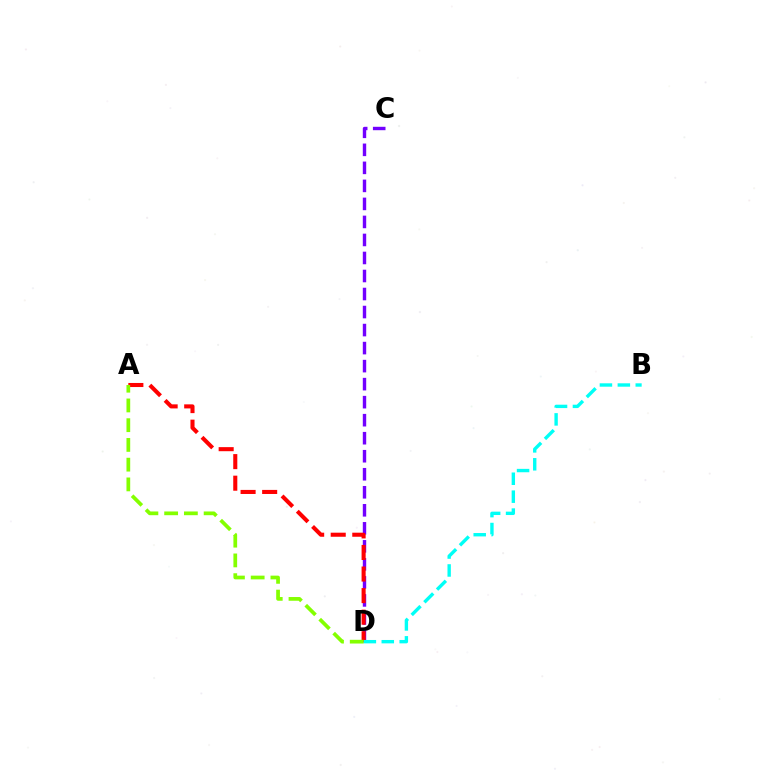{('C', 'D'): [{'color': '#7200ff', 'line_style': 'dashed', 'thickness': 2.45}], ('A', 'D'): [{'color': '#ff0000', 'line_style': 'dashed', 'thickness': 2.93}, {'color': '#84ff00', 'line_style': 'dashed', 'thickness': 2.68}], ('B', 'D'): [{'color': '#00fff6', 'line_style': 'dashed', 'thickness': 2.43}]}